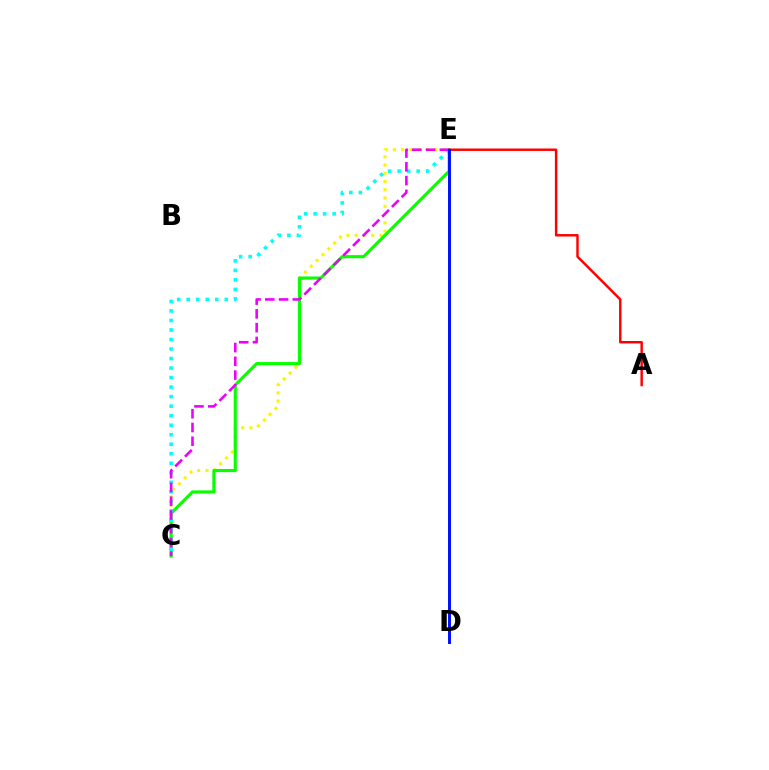{('C', 'E'): [{'color': '#fcf500', 'line_style': 'dotted', 'thickness': 2.24}, {'color': '#08ff00', 'line_style': 'solid', 'thickness': 2.25}, {'color': '#00fff6', 'line_style': 'dotted', 'thickness': 2.59}, {'color': '#ee00ff', 'line_style': 'dashed', 'thickness': 1.87}], ('A', 'E'): [{'color': '#ff0000', 'line_style': 'solid', 'thickness': 1.76}], ('D', 'E'): [{'color': '#0010ff', 'line_style': 'solid', 'thickness': 2.13}]}